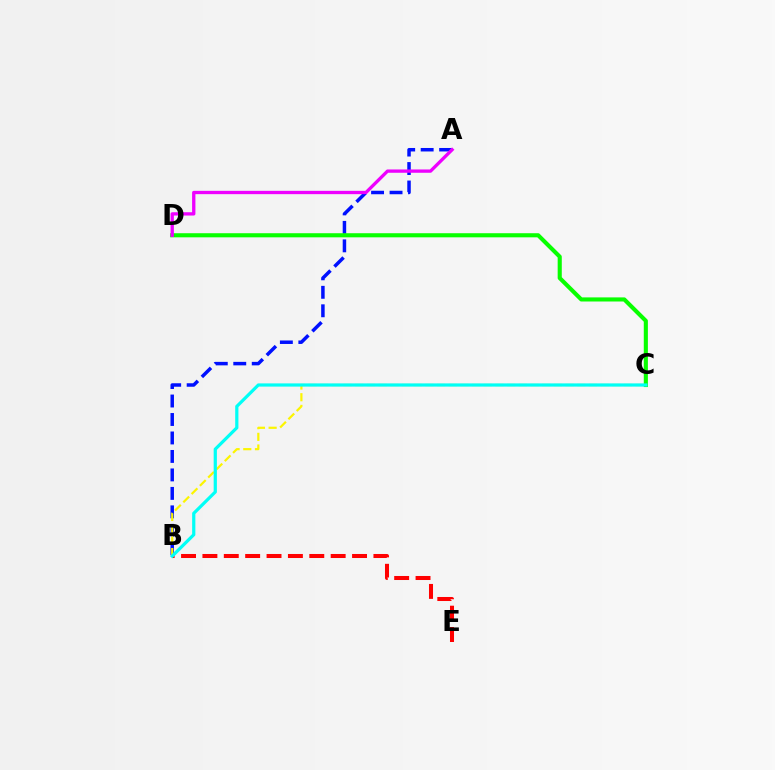{('A', 'B'): [{'color': '#0010ff', 'line_style': 'dashed', 'thickness': 2.51}], ('B', 'C'): [{'color': '#fcf500', 'line_style': 'dashed', 'thickness': 1.59}, {'color': '#00fff6', 'line_style': 'solid', 'thickness': 2.31}], ('C', 'D'): [{'color': '#08ff00', 'line_style': 'solid', 'thickness': 2.95}], ('B', 'E'): [{'color': '#ff0000', 'line_style': 'dashed', 'thickness': 2.9}], ('A', 'D'): [{'color': '#ee00ff', 'line_style': 'solid', 'thickness': 2.38}]}